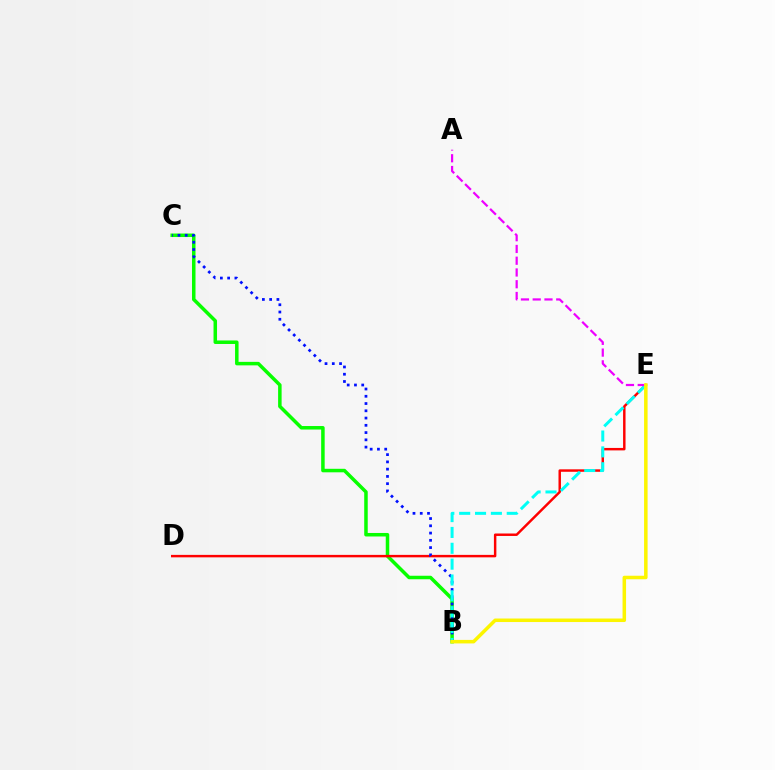{('B', 'C'): [{'color': '#08ff00', 'line_style': 'solid', 'thickness': 2.52}, {'color': '#0010ff', 'line_style': 'dotted', 'thickness': 1.97}], ('D', 'E'): [{'color': '#ff0000', 'line_style': 'solid', 'thickness': 1.77}], ('B', 'E'): [{'color': '#00fff6', 'line_style': 'dashed', 'thickness': 2.15}, {'color': '#fcf500', 'line_style': 'solid', 'thickness': 2.54}], ('A', 'E'): [{'color': '#ee00ff', 'line_style': 'dashed', 'thickness': 1.6}]}